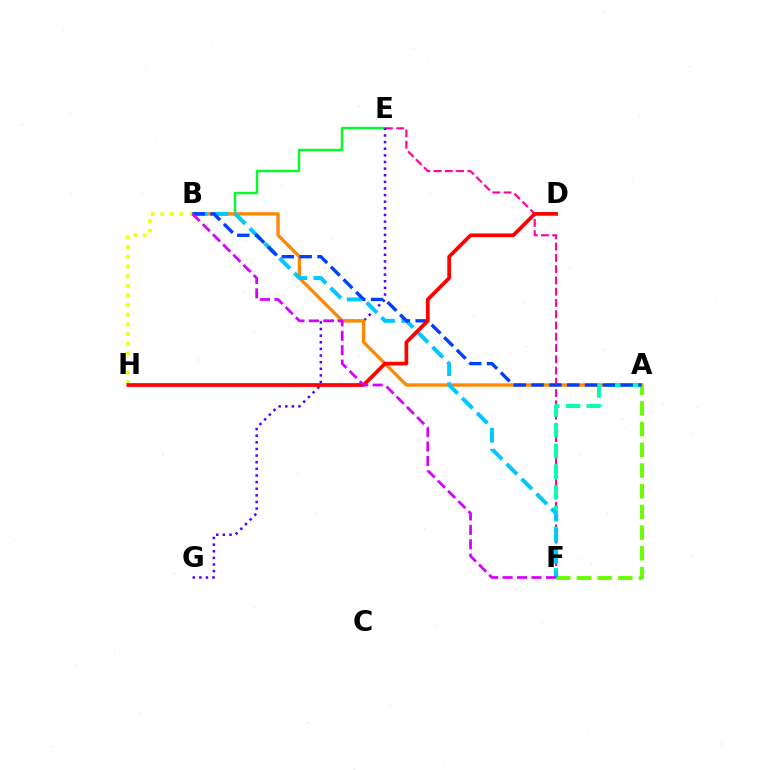{('B', 'E'): [{'color': '#00ff27', 'line_style': 'solid', 'thickness': 1.74}], ('E', 'F'): [{'color': '#ff00a0', 'line_style': 'dashed', 'thickness': 1.53}], ('E', 'G'): [{'color': '#4f00ff', 'line_style': 'dotted', 'thickness': 1.8}], ('A', 'B'): [{'color': '#ff8800', 'line_style': 'solid', 'thickness': 2.41}, {'color': '#003fff', 'line_style': 'dashed', 'thickness': 2.42}], ('B', 'H'): [{'color': '#eeff00', 'line_style': 'dotted', 'thickness': 2.62}], ('A', 'F'): [{'color': '#66ff00', 'line_style': 'dashed', 'thickness': 2.81}, {'color': '#00ffaf', 'line_style': 'dashed', 'thickness': 2.81}], ('B', 'F'): [{'color': '#00c7ff', 'line_style': 'dashed', 'thickness': 2.86}, {'color': '#d600ff', 'line_style': 'dashed', 'thickness': 1.96}], ('D', 'H'): [{'color': '#ff0000', 'line_style': 'solid', 'thickness': 2.67}]}